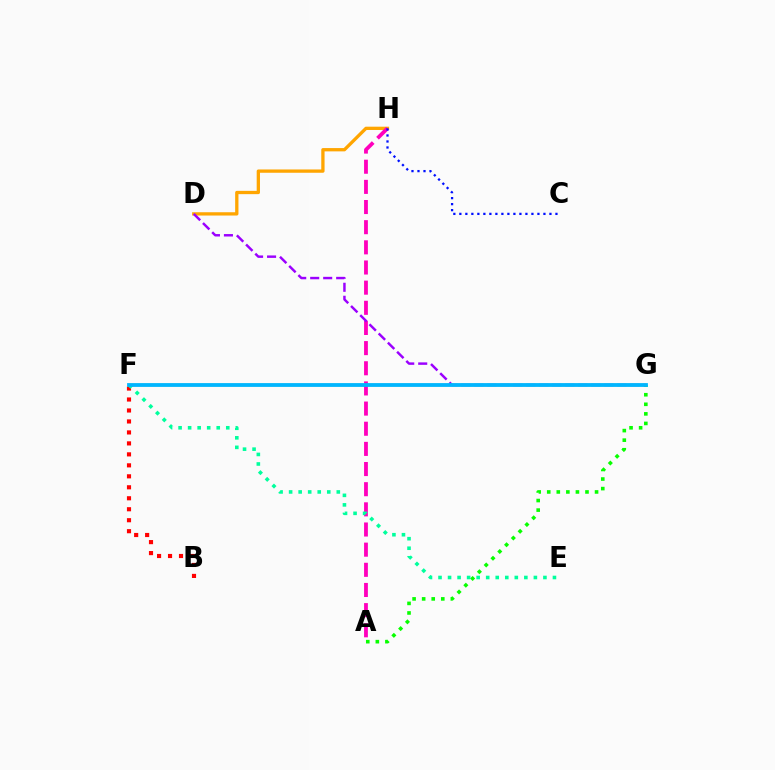{('B', 'F'): [{'color': '#ff0000', 'line_style': 'dotted', 'thickness': 2.98}], ('D', 'H'): [{'color': '#ffa500', 'line_style': 'solid', 'thickness': 2.37}], ('A', 'H'): [{'color': '#ff00bd', 'line_style': 'dashed', 'thickness': 2.74}], ('A', 'G'): [{'color': '#08ff00', 'line_style': 'dotted', 'thickness': 2.6}], ('D', 'G'): [{'color': '#9b00ff', 'line_style': 'dashed', 'thickness': 1.76}], ('C', 'H'): [{'color': '#0010ff', 'line_style': 'dotted', 'thickness': 1.63}], ('F', 'G'): [{'color': '#b3ff00', 'line_style': 'solid', 'thickness': 1.64}, {'color': '#00b5ff', 'line_style': 'solid', 'thickness': 2.73}], ('E', 'F'): [{'color': '#00ff9d', 'line_style': 'dotted', 'thickness': 2.59}]}